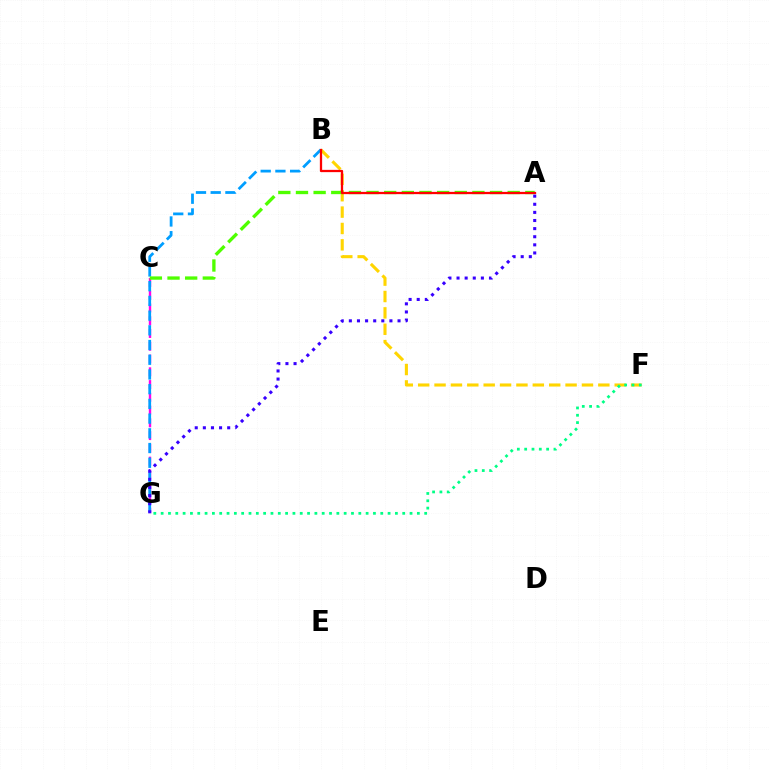{('C', 'G'): [{'color': '#ff00ed', 'line_style': 'dashed', 'thickness': 1.73}], ('B', 'F'): [{'color': '#ffd500', 'line_style': 'dashed', 'thickness': 2.23}], ('B', 'G'): [{'color': '#009eff', 'line_style': 'dashed', 'thickness': 2.0}], ('F', 'G'): [{'color': '#00ff86', 'line_style': 'dotted', 'thickness': 1.99}], ('A', 'C'): [{'color': '#4fff00', 'line_style': 'dashed', 'thickness': 2.4}], ('A', 'B'): [{'color': '#ff0000', 'line_style': 'solid', 'thickness': 1.64}], ('A', 'G'): [{'color': '#3700ff', 'line_style': 'dotted', 'thickness': 2.2}]}